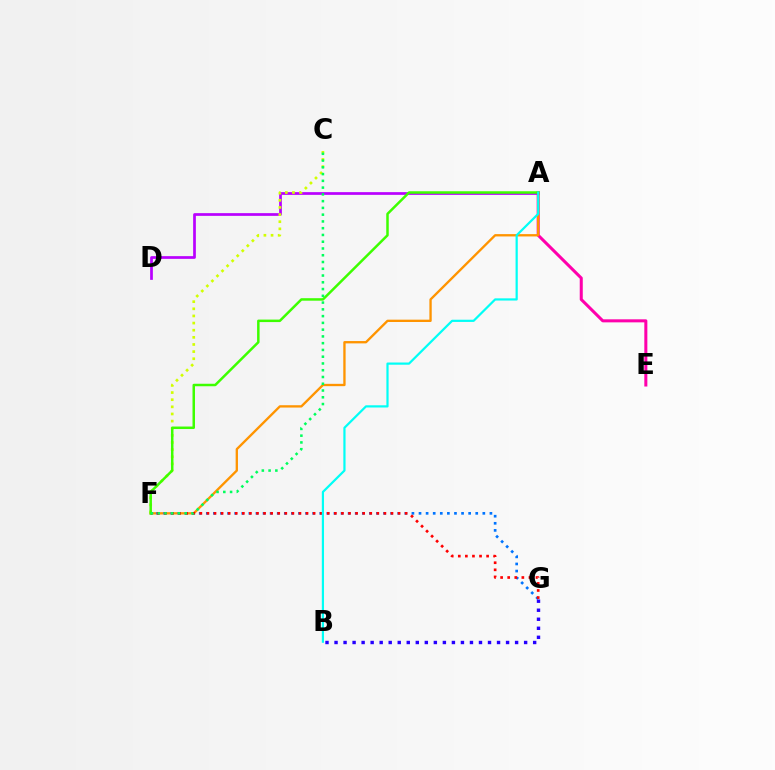{('A', 'D'): [{'color': '#b900ff', 'line_style': 'solid', 'thickness': 1.96}], ('A', 'E'): [{'color': '#ff00ac', 'line_style': 'solid', 'thickness': 2.19}], ('A', 'F'): [{'color': '#ff9400', 'line_style': 'solid', 'thickness': 1.68}, {'color': '#3dff00', 'line_style': 'solid', 'thickness': 1.8}], ('C', 'F'): [{'color': '#d1ff00', 'line_style': 'dotted', 'thickness': 1.94}, {'color': '#00ff5c', 'line_style': 'dotted', 'thickness': 1.84}], ('F', 'G'): [{'color': '#0074ff', 'line_style': 'dotted', 'thickness': 1.93}, {'color': '#ff0000', 'line_style': 'dotted', 'thickness': 1.92}], ('B', 'G'): [{'color': '#2500ff', 'line_style': 'dotted', 'thickness': 2.45}], ('A', 'B'): [{'color': '#00fff6', 'line_style': 'solid', 'thickness': 1.59}]}